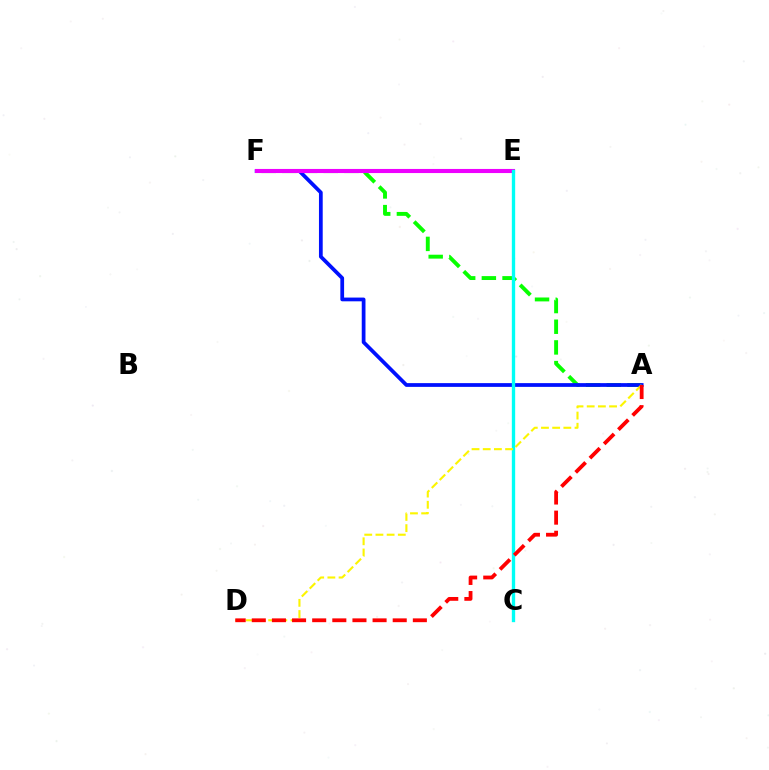{('A', 'F'): [{'color': '#08ff00', 'line_style': 'dashed', 'thickness': 2.81}, {'color': '#0010ff', 'line_style': 'solid', 'thickness': 2.7}], ('E', 'F'): [{'color': '#ee00ff', 'line_style': 'solid', 'thickness': 2.95}], ('C', 'E'): [{'color': '#00fff6', 'line_style': 'solid', 'thickness': 2.4}], ('A', 'D'): [{'color': '#fcf500', 'line_style': 'dashed', 'thickness': 1.52}, {'color': '#ff0000', 'line_style': 'dashed', 'thickness': 2.73}]}